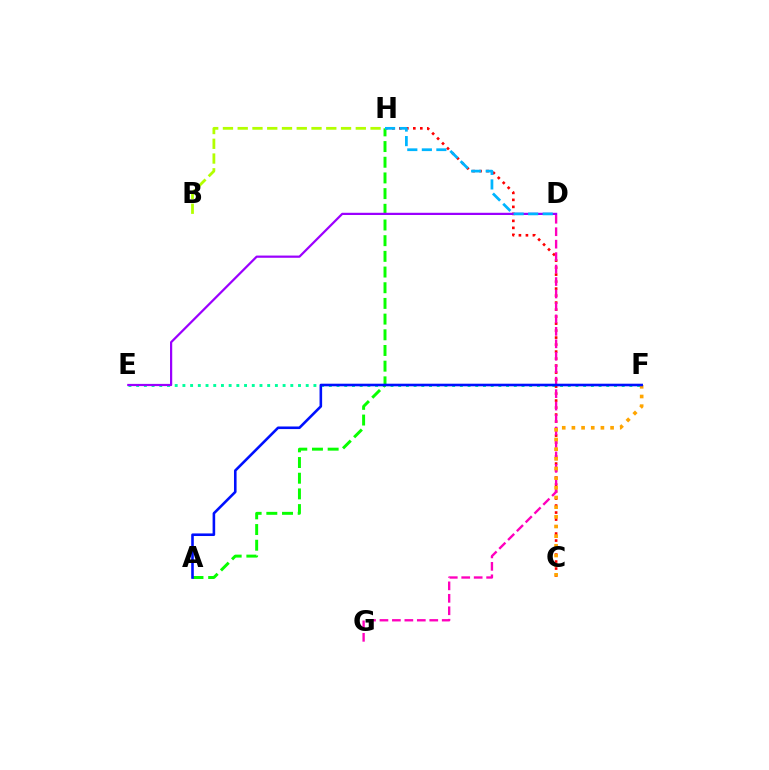{('E', 'F'): [{'color': '#00ff9d', 'line_style': 'dotted', 'thickness': 2.09}], ('C', 'H'): [{'color': '#ff0000', 'line_style': 'dotted', 'thickness': 1.9}], ('D', 'G'): [{'color': '#ff00bd', 'line_style': 'dashed', 'thickness': 1.69}], ('A', 'H'): [{'color': '#08ff00', 'line_style': 'dashed', 'thickness': 2.13}], ('C', 'F'): [{'color': '#ffa500', 'line_style': 'dotted', 'thickness': 2.63}], ('D', 'E'): [{'color': '#9b00ff', 'line_style': 'solid', 'thickness': 1.6}], ('A', 'F'): [{'color': '#0010ff', 'line_style': 'solid', 'thickness': 1.87}], ('D', 'H'): [{'color': '#00b5ff', 'line_style': 'dashed', 'thickness': 1.98}], ('B', 'H'): [{'color': '#b3ff00', 'line_style': 'dashed', 'thickness': 2.01}]}